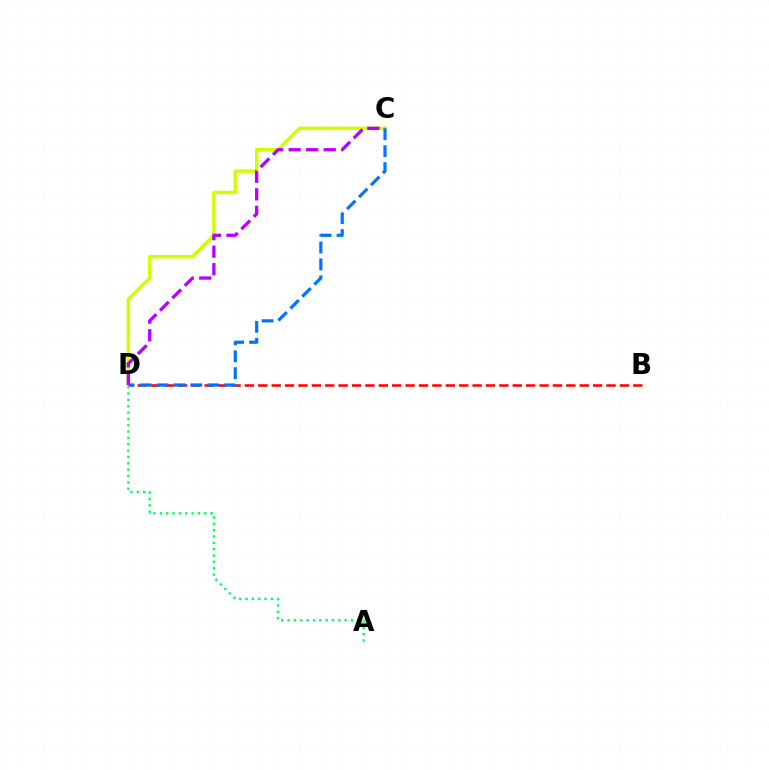{('B', 'D'): [{'color': '#ff0000', 'line_style': 'dashed', 'thickness': 1.82}], ('A', 'D'): [{'color': '#00ff5c', 'line_style': 'dotted', 'thickness': 1.72}], ('C', 'D'): [{'color': '#d1ff00', 'line_style': 'solid', 'thickness': 2.52}, {'color': '#0074ff', 'line_style': 'dashed', 'thickness': 2.3}, {'color': '#b900ff', 'line_style': 'dashed', 'thickness': 2.38}]}